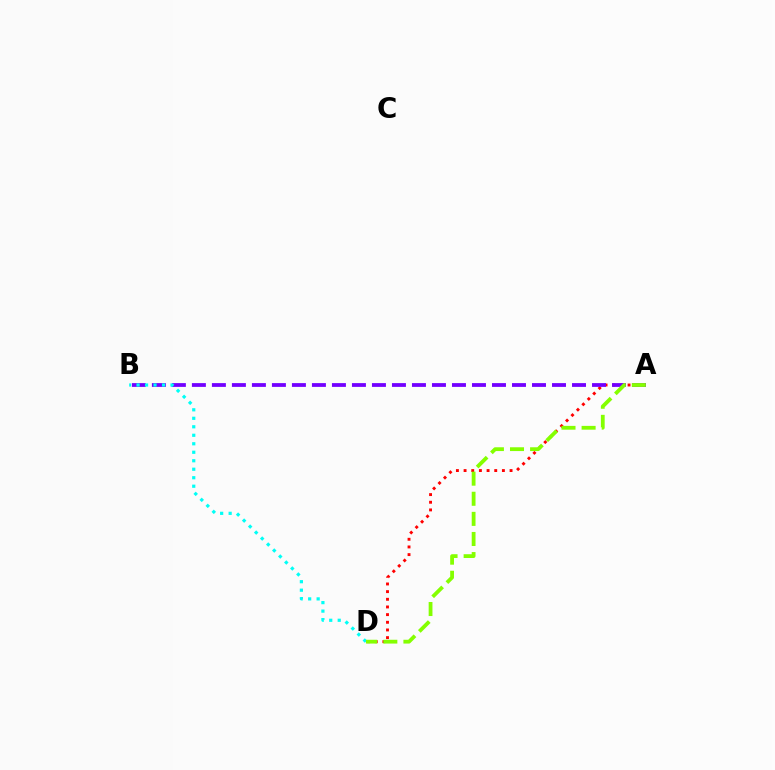{('A', 'D'): [{'color': '#ff0000', 'line_style': 'dotted', 'thickness': 2.08}, {'color': '#84ff00', 'line_style': 'dashed', 'thickness': 2.73}], ('A', 'B'): [{'color': '#7200ff', 'line_style': 'dashed', 'thickness': 2.72}], ('B', 'D'): [{'color': '#00fff6', 'line_style': 'dotted', 'thickness': 2.31}]}